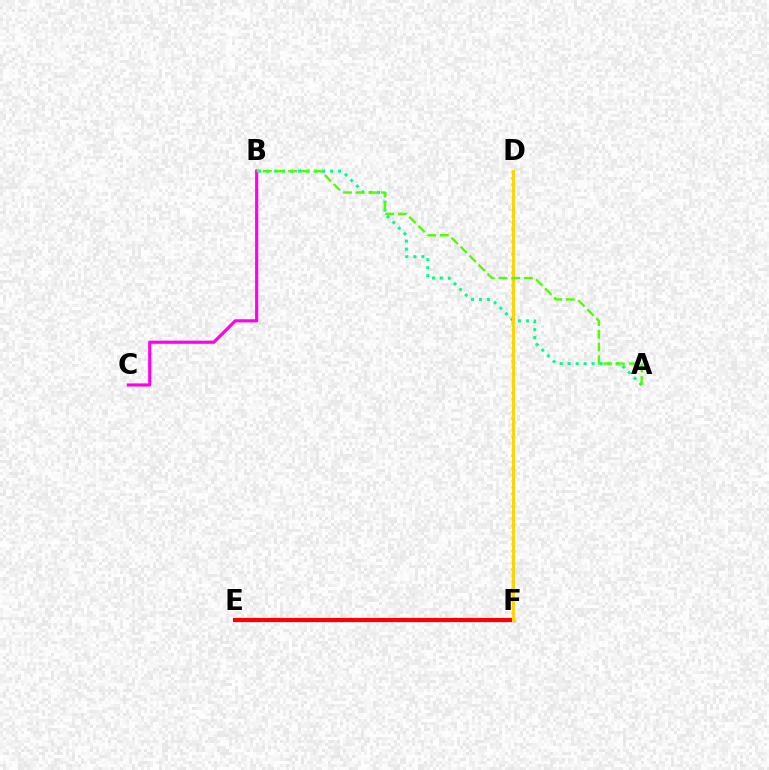{('B', 'C'): [{'color': '#ff00ed', 'line_style': 'solid', 'thickness': 2.27}], ('D', 'F'): [{'color': '#009eff', 'line_style': 'dotted', 'thickness': 1.71}, {'color': '#ffd500', 'line_style': 'solid', 'thickness': 2.12}], ('A', 'B'): [{'color': '#00ff86', 'line_style': 'dotted', 'thickness': 2.17}, {'color': '#4fff00', 'line_style': 'dashed', 'thickness': 1.73}], ('E', 'F'): [{'color': '#3700ff', 'line_style': 'solid', 'thickness': 2.27}, {'color': '#ff0000', 'line_style': 'solid', 'thickness': 2.99}]}